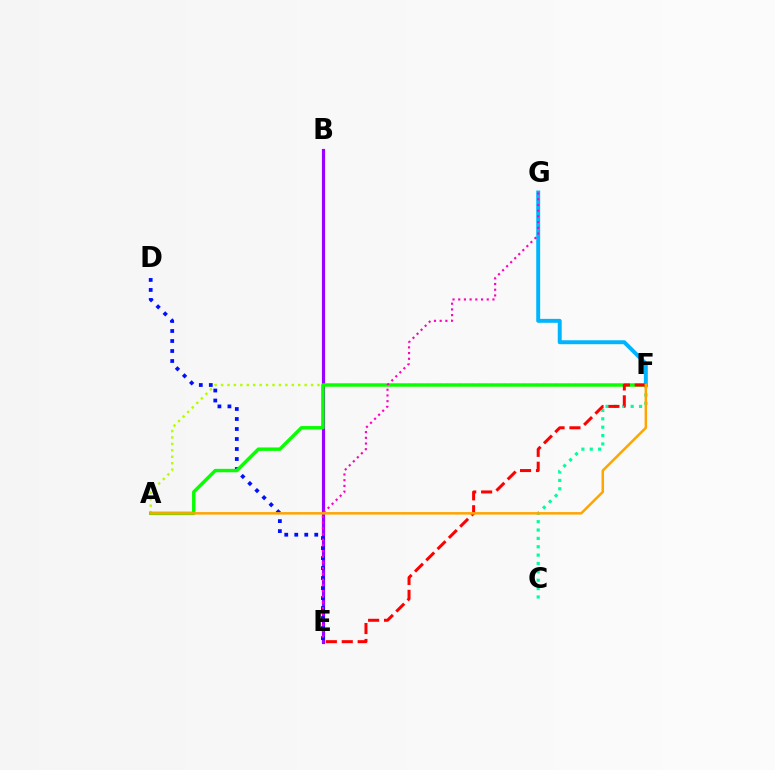{('F', 'G'): [{'color': '#00b5ff', 'line_style': 'solid', 'thickness': 2.83}], ('B', 'E'): [{'color': '#9b00ff', 'line_style': 'solid', 'thickness': 2.28}], ('A', 'F'): [{'color': '#b3ff00', 'line_style': 'dotted', 'thickness': 1.75}, {'color': '#08ff00', 'line_style': 'solid', 'thickness': 2.46}, {'color': '#ffa500', 'line_style': 'solid', 'thickness': 1.8}], ('C', 'F'): [{'color': '#00ff9d', 'line_style': 'dotted', 'thickness': 2.27}], ('D', 'E'): [{'color': '#0010ff', 'line_style': 'dotted', 'thickness': 2.72}], ('E', 'G'): [{'color': '#ff00bd', 'line_style': 'dotted', 'thickness': 1.55}], ('E', 'F'): [{'color': '#ff0000', 'line_style': 'dashed', 'thickness': 2.16}]}